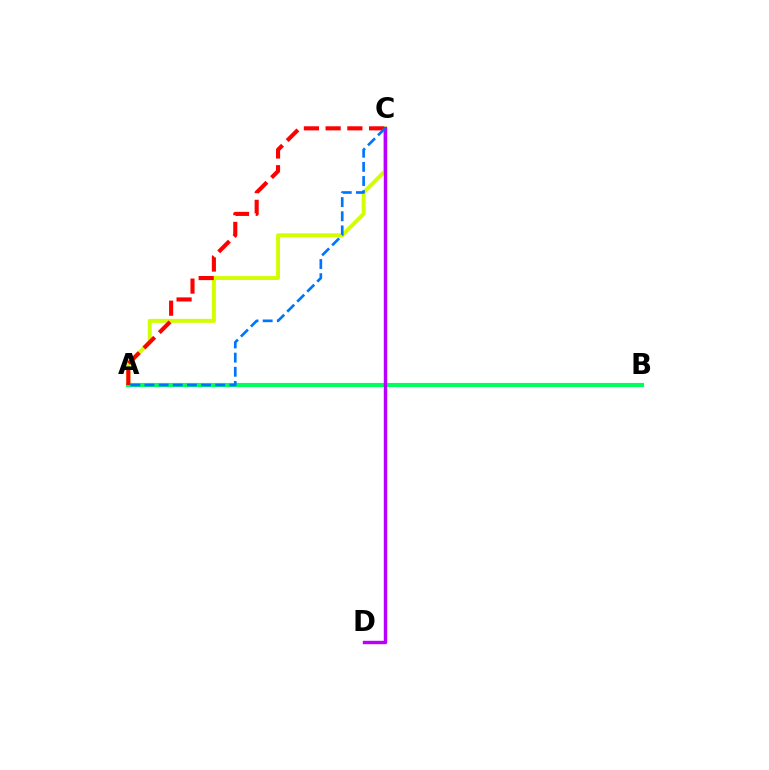{('A', 'C'): [{'color': '#d1ff00', 'line_style': 'solid', 'thickness': 2.83}, {'color': '#ff0000', 'line_style': 'dashed', 'thickness': 2.95}, {'color': '#0074ff', 'line_style': 'dashed', 'thickness': 1.92}], ('A', 'B'): [{'color': '#00ff5c', 'line_style': 'solid', 'thickness': 2.99}], ('C', 'D'): [{'color': '#b900ff', 'line_style': 'solid', 'thickness': 2.47}]}